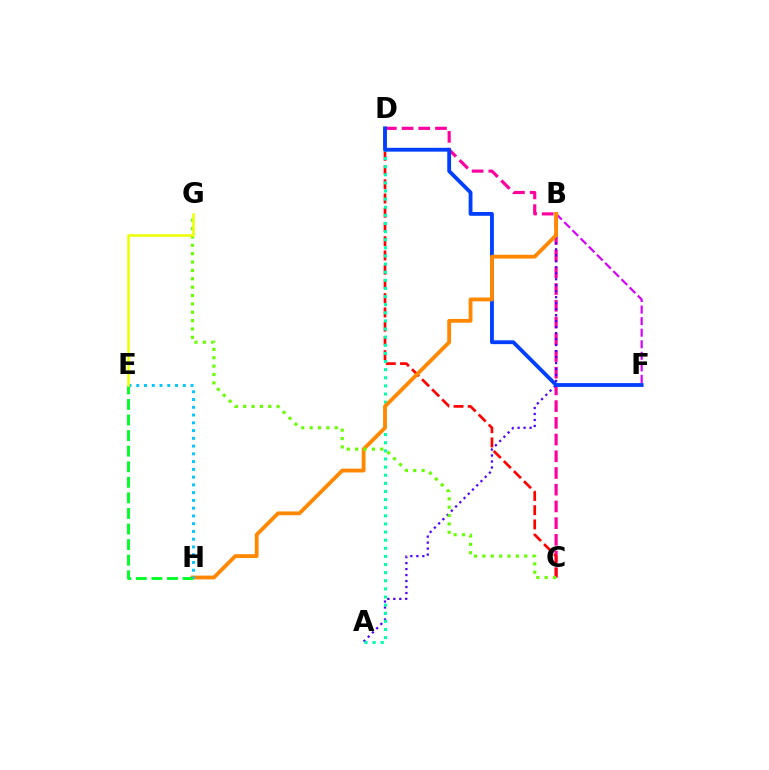{('C', 'D'): [{'color': '#ff00a0', 'line_style': 'dashed', 'thickness': 2.27}, {'color': '#ff0000', 'line_style': 'dashed', 'thickness': 1.93}], ('A', 'B'): [{'color': '#4f00ff', 'line_style': 'dotted', 'thickness': 1.63}], ('B', 'F'): [{'color': '#d600ff', 'line_style': 'dashed', 'thickness': 1.57}], ('A', 'D'): [{'color': '#00ffaf', 'line_style': 'dotted', 'thickness': 2.21}], ('D', 'F'): [{'color': '#003fff', 'line_style': 'solid', 'thickness': 2.75}], ('B', 'H'): [{'color': '#ff8800', 'line_style': 'solid', 'thickness': 2.75}], ('C', 'G'): [{'color': '#66ff00', 'line_style': 'dotted', 'thickness': 2.27}], ('E', 'H'): [{'color': '#00ff27', 'line_style': 'dashed', 'thickness': 2.12}, {'color': '#00c7ff', 'line_style': 'dotted', 'thickness': 2.11}], ('E', 'G'): [{'color': '#eeff00', 'line_style': 'solid', 'thickness': 1.81}]}